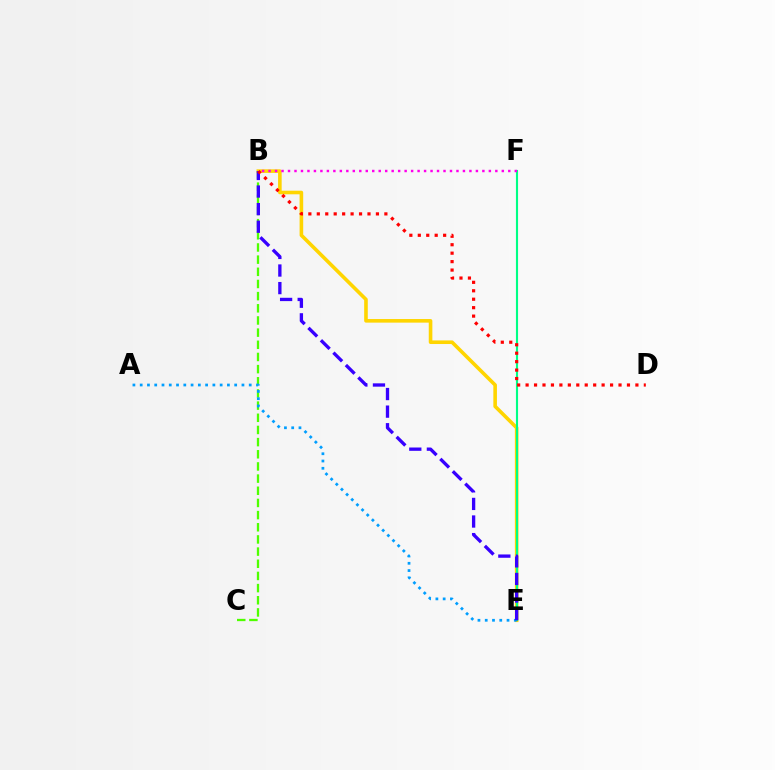{('B', 'C'): [{'color': '#4fff00', 'line_style': 'dashed', 'thickness': 1.65}], ('B', 'E'): [{'color': '#ffd500', 'line_style': 'solid', 'thickness': 2.59}, {'color': '#3700ff', 'line_style': 'dashed', 'thickness': 2.39}], ('E', 'F'): [{'color': '#00ff86', 'line_style': 'solid', 'thickness': 1.53}], ('A', 'E'): [{'color': '#009eff', 'line_style': 'dotted', 'thickness': 1.97}], ('B', 'F'): [{'color': '#ff00ed', 'line_style': 'dotted', 'thickness': 1.76}], ('B', 'D'): [{'color': '#ff0000', 'line_style': 'dotted', 'thickness': 2.29}]}